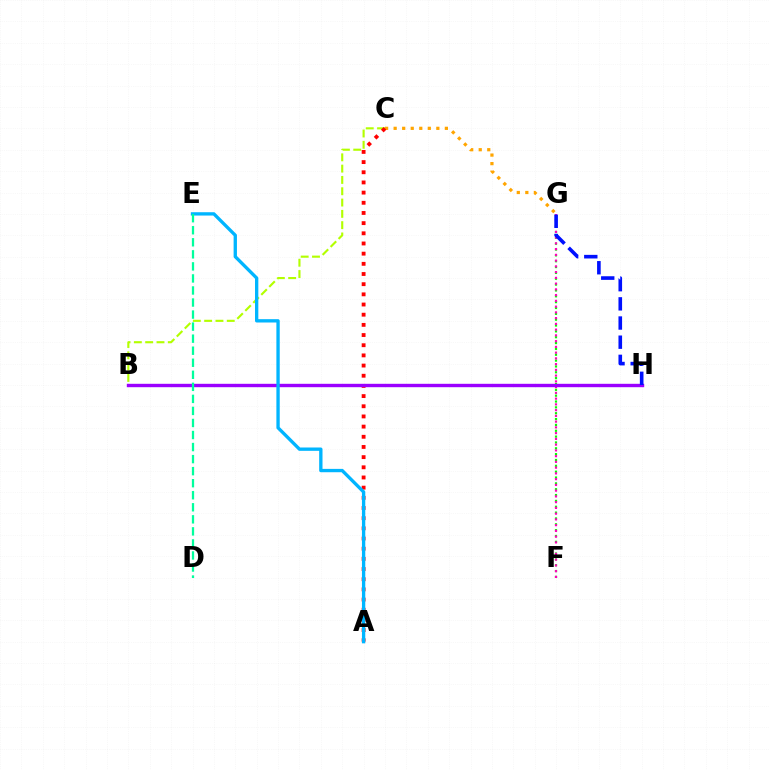{('B', 'C'): [{'color': '#b3ff00', 'line_style': 'dashed', 'thickness': 1.54}], ('C', 'G'): [{'color': '#ffa500', 'line_style': 'dotted', 'thickness': 2.32}], ('A', 'C'): [{'color': '#ff0000', 'line_style': 'dotted', 'thickness': 2.76}], ('F', 'G'): [{'color': '#08ff00', 'line_style': 'dotted', 'thickness': 1.59}, {'color': '#ff00bd', 'line_style': 'dotted', 'thickness': 1.56}], ('B', 'H'): [{'color': '#9b00ff', 'line_style': 'solid', 'thickness': 2.44}], ('G', 'H'): [{'color': '#0010ff', 'line_style': 'dashed', 'thickness': 2.6}], ('A', 'E'): [{'color': '#00b5ff', 'line_style': 'solid', 'thickness': 2.4}], ('D', 'E'): [{'color': '#00ff9d', 'line_style': 'dashed', 'thickness': 1.64}]}